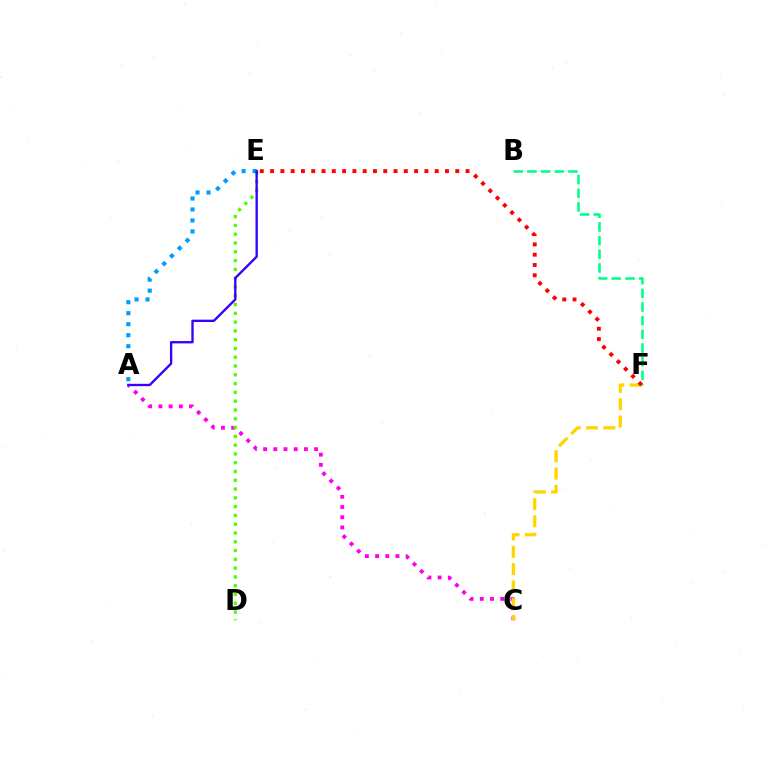{('A', 'C'): [{'color': '#ff00ed', 'line_style': 'dotted', 'thickness': 2.77}], ('C', 'F'): [{'color': '#ffd500', 'line_style': 'dashed', 'thickness': 2.35}], ('B', 'F'): [{'color': '#00ff86', 'line_style': 'dashed', 'thickness': 1.86}], ('D', 'E'): [{'color': '#4fff00', 'line_style': 'dotted', 'thickness': 2.39}], ('A', 'E'): [{'color': '#009eff', 'line_style': 'dotted', 'thickness': 2.99}, {'color': '#3700ff', 'line_style': 'solid', 'thickness': 1.7}], ('E', 'F'): [{'color': '#ff0000', 'line_style': 'dotted', 'thickness': 2.8}]}